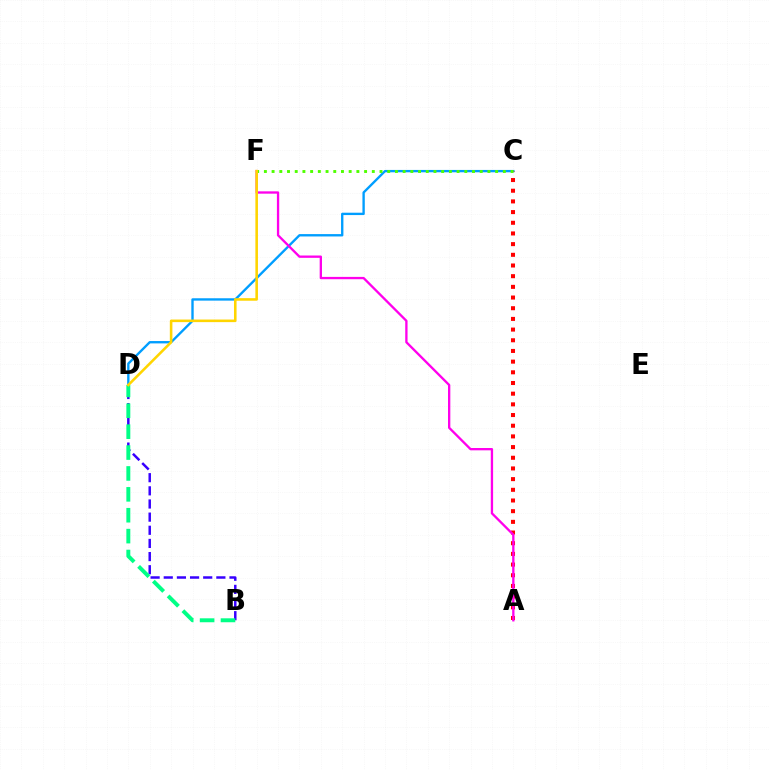{('C', 'D'): [{'color': '#009eff', 'line_style': 'solid', 'thickness': 1.7}], ('B', 'D'): [{'color': '#3700ff', 'line_style': 'dashed', 'thickness': 1.79}, {'color': '#00ff86', 'line_style': 'dashed', 'thickness': 2.84}], ('A', 'C'): [{'color': '#ff0000', 'line_style': 'dotted', 'thickness': 2.9}], ('A', 'F'): [{'color': '#ff00ed', 'line_style': 'solid', 'thickness': 1.67}], ('C', 'F'): [{'color': '#4fff00', 'line_style': 'dotted', 'thickness': 2.09}], ('D', 'F'): [{'color': '#ffd500', 'line_style': 'solid', 'thickness': 1.86}]}